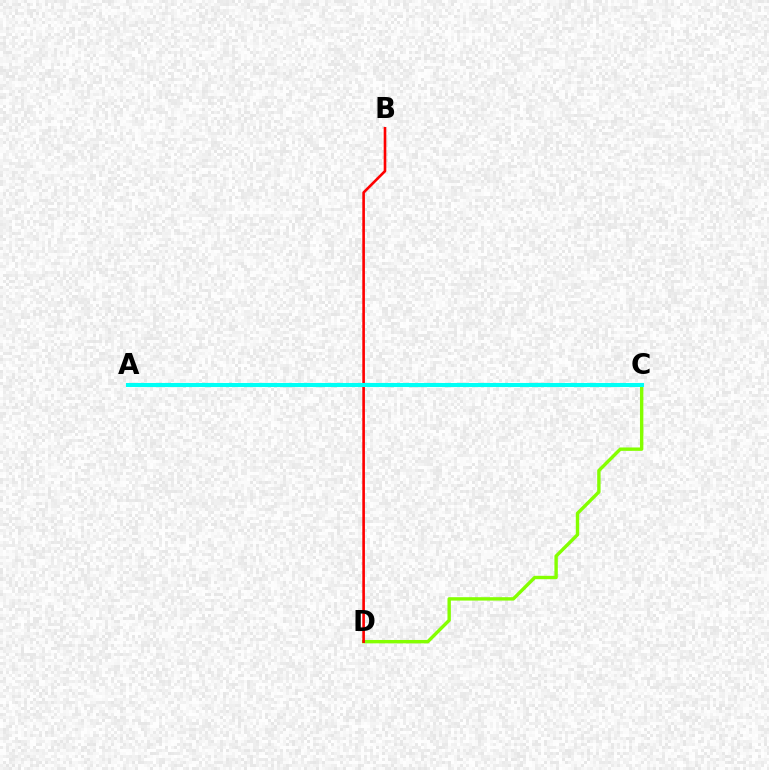{('A', 'C'): [{'color': '#7200ff', 'line_style': 'dashed', 'thickness': 1.56}, {'color': '#00fff6', 'line_style': 'solid', 'thickness': 2.93}], ('C', 'D'): [{'color': '#84ff00', 'line_style': 'solid', 'thickness': 2.44}], ('B', 'D'): [{'color': '#ff0000', 'line_style': 'solid', 'thickness': 1.89}]}